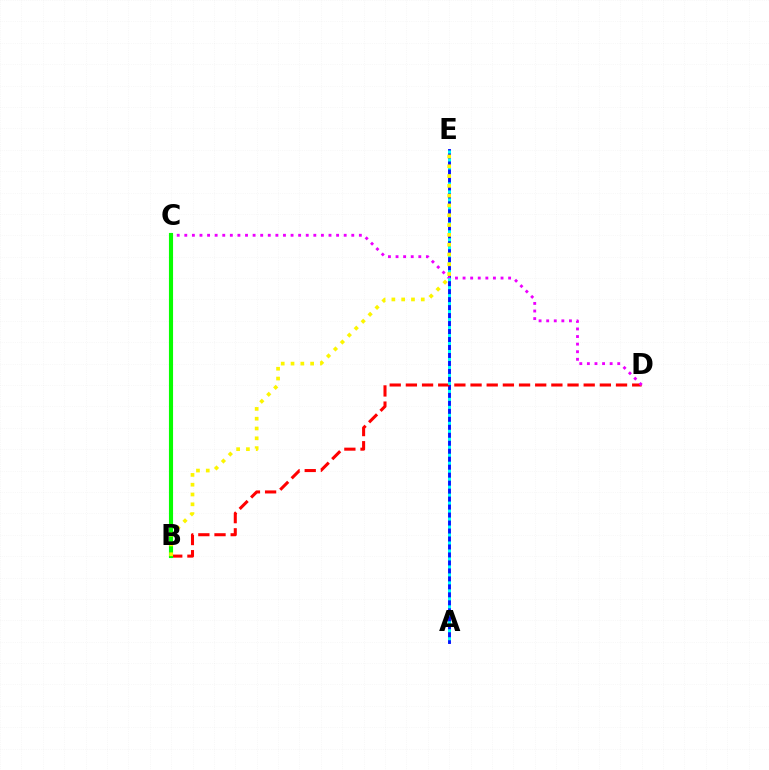{('A', 'E'): [{'color': '#0010ff', 'line_style': 'solid', 'thickness': 2.08}, {'color': '#00fff6', 'line_style': 'dotted', 'thickness': 2.17}], ('B', 'D'): [{'color': '#ff0000', 'line_style': 'dashed', 'thickness': 2.2}], ('C', 'D'): [{'color': '#ee00ff', 'line_style': 'dotted', 'thickness': 2.06}], ('B', 'C'): [{'color': '#08ff00', 'line_style': 'solid', 'thickness': 2.97}], ('B', 'E'): [{'color': '#fcf500', 'line_style': 'dotted', 'thickness': 2.66}]}